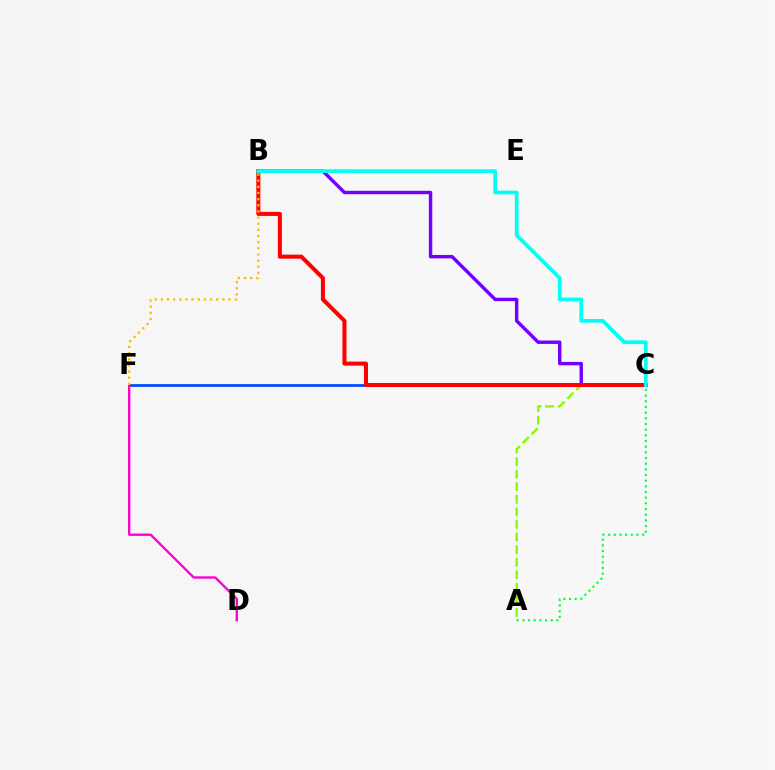{('A', 'C'): [{'color': '#84ff00', 'line_style': 'dashed', 'thickness': 1.71}, {'color': '#00ff39', 'line_style': 'dotted', 'thickness': 1.54}], ('B', 'C'): [{'color': '#7200ff', 'line_style': 'solid', 'thickness': 2.47}, {'color': '#ff0000', 'line_style': 'solid', 'thickness': 2.92}, {'color': '#00fff6', 'line_style': 'solid', 'thickness': 2.68}], ('C', 'F'): [{'color': '#004bff', 'line_style': 'solid', 'thickness': 1.99}], ('D', 'F'): [{'color': '#ff00cf', 'line_style': 'solid', 'thickness': 1.71}], ('B', 'F'): [{'color': '#ffbd00', 'line_style': 'dotted', 'thickness': 1.67}]}